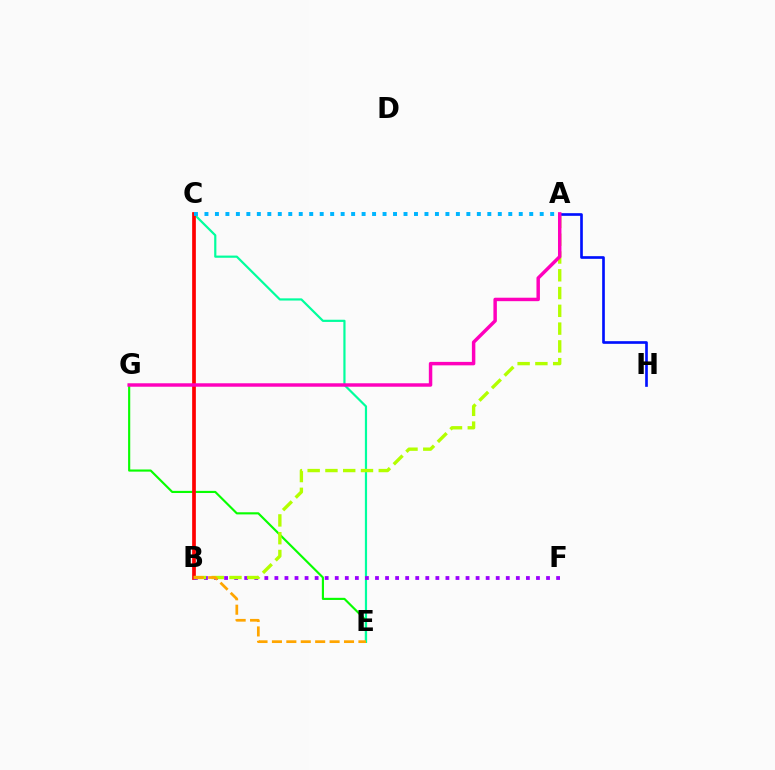{('A', 'H'): [{'color': '#0010ff', 'line_style': 'solid', 'thickness': 1.92}], ('E', 'G'): [{'color': '#08ff00', 'line_style': 'solid', 'thickness': 1.54}], ('C', 'E'): [{'color': '#00ff9d', 'line_style': 'solid', 'thickness': 1.58}], ('B', 'C'): [{'color': '#ff0000', 'line_style': 'solid', 'thickness': 2.67}], ('B', 'F'): [{'color': '#9b00ff', 'line_style': 'dotted', 'thickness': 2.73}], ('A', 'B'): [{'color': '#b3ff00', 'line_style': 'dashed', 'thickness': 2.41}], ('B', 'E'): [{'color': '#ffa500', 'line_style': 'dashed', 'thickness': 1.96}], ('A', 'C'): [{'color': '#00b5ff', 'line_style': 'dotted', 'thickness': 2.85}], ('A', 'G'): [{'color': '#ff00bd', 'line_style': 'solid', 'thickness': 2.49}]}